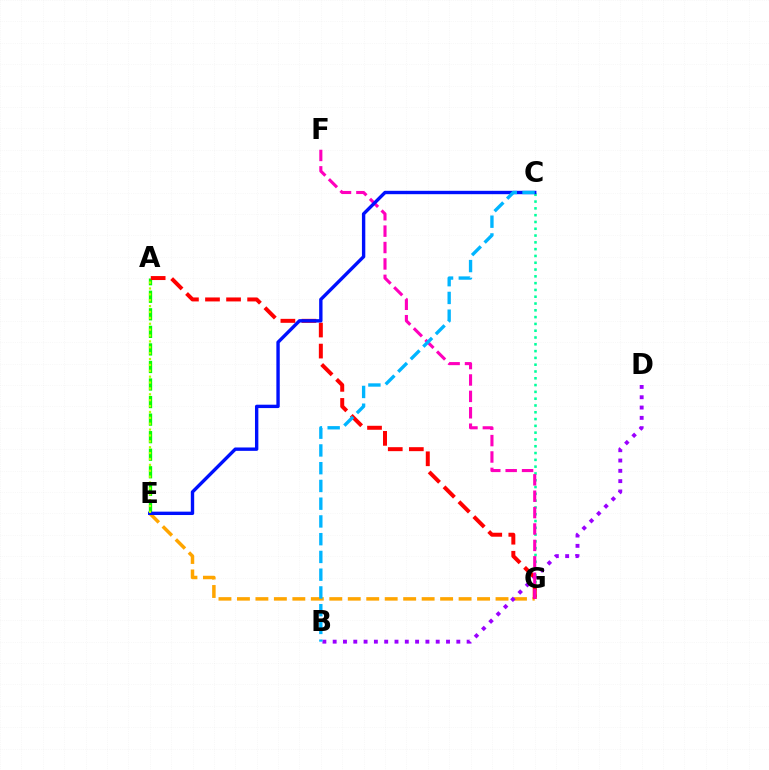{('A', 'E'): [{'color': '#08ff00', 'line_style': 'dashed', 'thickness': 2.38}, {'color': '#b3ff00', 'line_style': 'dotted', 'thickness': 1.6}], ('C', 'G'): [{'color': '#00ff9d', 'line_style': 'dotted', 'thickness': 1.85}], ('E', 'G'): [{'color': '#ffa500', 'line_style': 'dashed', 'thickness': 2.51}], ('A', 'G'): [{'color': '#ff0000', 'line_style': 'dashed', 'thickness': 2.86}], ('B', 'D'): [{'color': '#9b00ff', 'line_style': 'dotted', 'thickness': 2.8}], ('F', 'G'): [{'color': '#ff00bd', 'line_style': 'dashed', 'thickness': 2.23}], ('C', 'E'): [{'color': '#0010ff', 'line_style': 'solid', 'thickness': 2.43}], ('B', 'C'): [{'color': '#00b5ff', 'line_style': 'dashed', 'thickness': 2.41}]}